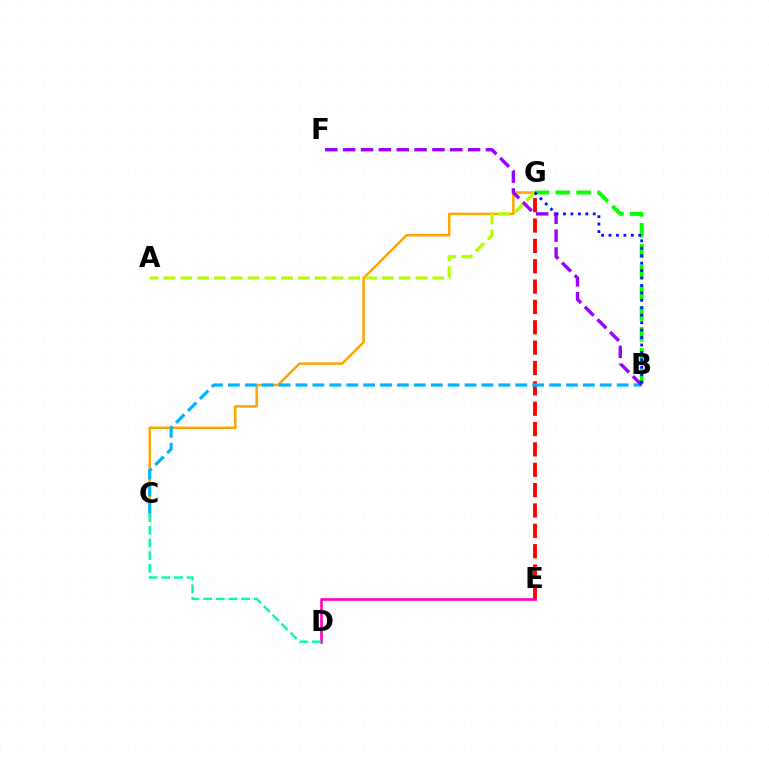{('C', 'G'): [{'color': '#ffa500', 'line_style': 'solid', 'thickness': 1.79}], ('E', 'G'): [{'color': '#ff0000', 'line_style': 'dashed', 'thickness': 2.77}], ('B', 'G'): [{'color': '#08ff00', 'line_style': 'dashed', 'thickness': 2.83}, {'color': '#0010ff', 'line_style': 'dotted', 'thickness': 2.02}], ('A', 'G'): [{'color': '#b3ff00', 'line_style': 'dashed', 'thickness': 2.28}], ('B', 'C'): [{'color': '#00b5ff', 'line_style': 'dashed', 'thickness': 2.3}], ('B', 'F'): [{'color': '#9b00ff', 'line_style': 'dashed', 'thickness': 2.43}], ('D', 'E'): [{'color': '#ff00bd', 'line_style': 'solid', 'thickness': 1.89}], ('C', 'D'): [{'color': '#00ff9d', 'line_style': 'dashed', 'thickness': 1.72}]}